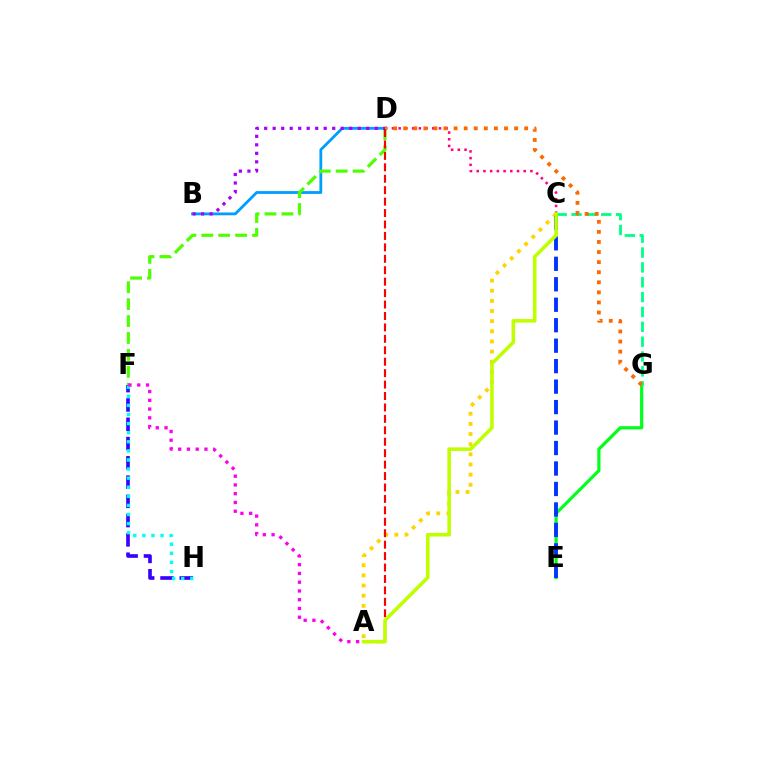{('E', 'G'): [{'color': '#00ff1b', 'line_style': 'solid', 'thickness': 2.3}], ('C', 'G'): [{'color': '#00ff86', 'line_style': 'dashed', 'thickness': 2.02}], ('C', 'D'): [{'color': '#ff0082', 'line_style': 'dotted', 'thickness': 1.82}], ('B', 'D'): [{'color': '#009eff', 'line_style': 'solid', 'thickness': 2.02}, {'color': '#a700ff', 'line_style': 'dotted', 'thickness': 2.31}], ('F', 'H'): [{'color': '#3700ff', 'line_style': 'dashed', 'thickness': 2.62}, {'color': '#00fff6', 'line_style': 'dotted', 'thickness': 2.47}], ('D', 'G'): [{'color': '#ff6a00', 'line_style': 'dotted', 'thickness': 2.74}], ('D', 'F'): [{'color': '#4fff00', 'line_style': 'dashed', 'thickness': 2.3}], ('A', 'C'): [{'color': '#ffd500', 'line_style': 'dotted', 'thickness': 2.76}, {'color': '#bfff00', 'line_style': 'solid', 'thickness': 2.58}], ('C', 'E'): [{'color': '#0033ff', 'line_style': 'dashed', 'thickness': 2.78}], ('A', 'F'): [{'color': '#ff00ed', 'line_style': 'dotted', 'thickness': 2.38}], ('A', 'D'): [{'color': '#ff0000', 'line_style': 'dashed', 'thickness': 1.55}]}